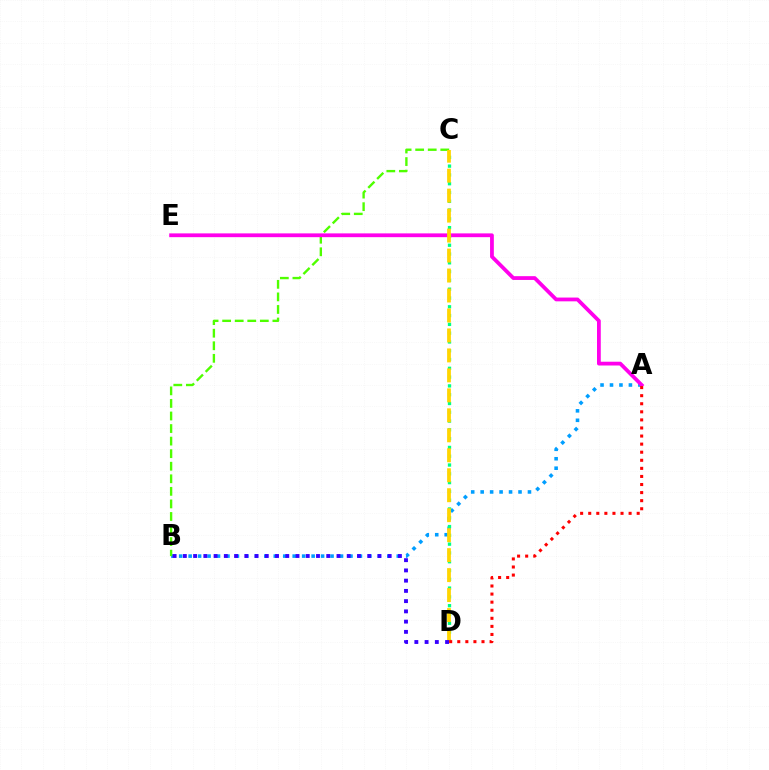{('A', 'B'): [{'color': '#009eff', 'line_style': 'dotted', 'thickness': 2.57}], ('B', 'C'): [{'color': '#4fff00', 'line_style': 'dashed', 'thickness': 1.71}], ('A', 'E'): [{'color': '#ff00ed', 'line_style': 'solid', 'thickness': 2.72}], ('C', 'D'): [{'color': '#00ff86', 'line_style': 'dotted', 'thickness': 2.39}, {'color': '#ffd500', 'line_style': 'dashed', 'thickness': 2.71}], ('B', 'D'): [{'color': '#3700ff', 'line_style': 'dotted', 'thickness': 2.78}], ('A', 'D'): [{'color': '#ff0000', 'line_style': 'dotted', 'thickness': 2.19}]}